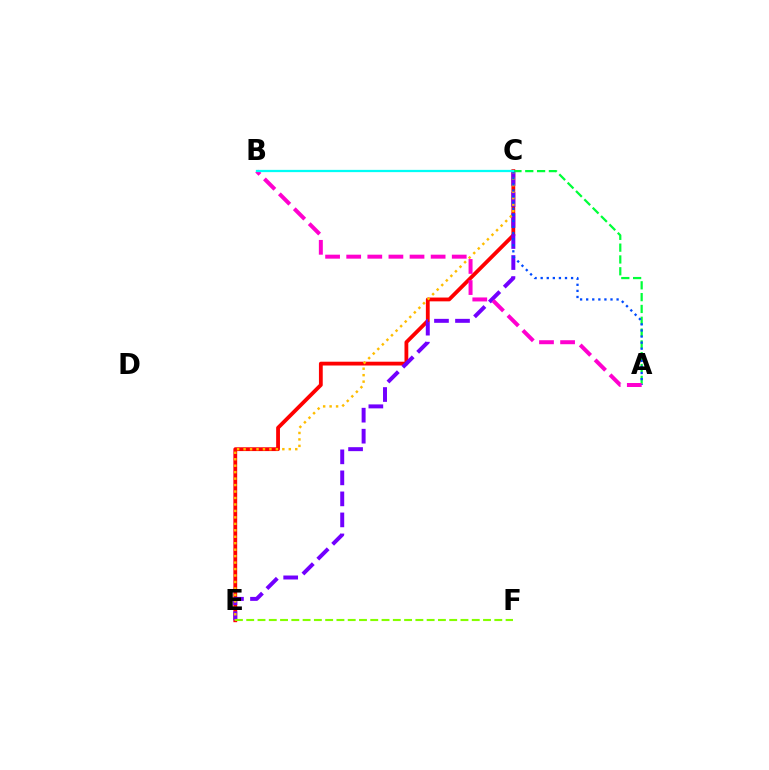{('C', 'E'): [{'color': '#ff0000', 'line_style': 'solid', 'thickness': 2.74}, {'color': '#7200ff', 'line_style': 'dashed', 'thickness': 2.86}, {'color': '#ffbd00', 'line_style': 'dotted', 'thickness': 1.76}], ('E', 'F'): [{'color': '#84ff00', 'line_style': 'dashed', 'thickness': 1.53}], ('A', 'C'): [{'color': '#00ff39', 'line_style': 'dashed', 'thickness': 1.6}, {'color': '#004bff', 'line_style': 'dotted', 'thickness': 1.65}], ('A', 'B'): [{'color': '#ff00cf', 'line_style': 'dashed', 'thickness': 2.87}], ('B', 'C'): [{'color': '#00fff6', 'line_style': 'solid', 'thickness': 1.63}]}